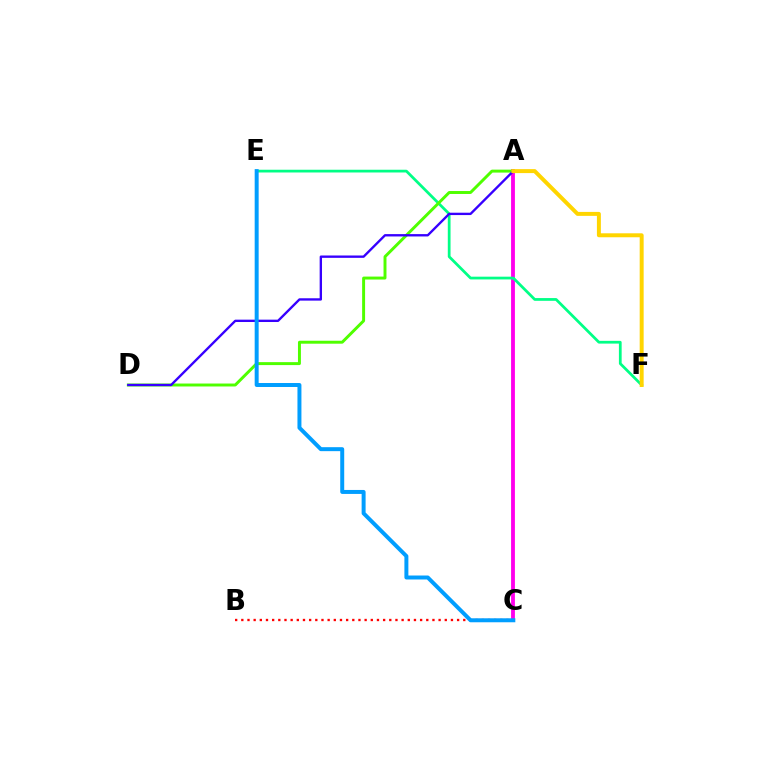{('A', 'C'): [{'color': '#ff00ed', 'line_style': 'solid', 'thickness': 2.76}], ('E', 'F'): [{'color': '#00ff86', 'line_style': 'solid', 'thickness': 1.98}], ('A', 'D'): [{'color': '#4fff00', 'line_style': 'solid', 'thickness': 2.12}, {'color': '#3700ff', 'line_style': 'solid', 'thickness': 1.7}], ('A', 'F'): [{'color': '#ffd500', 'line_style': 'solid', 'thickness': 2.85}], ('B', 'C'): [{'color': '#ff0000', 'line_style': 'dotted', 'thickness': 1.68}], ('C', 'E'): [{'color': '#009eff', 'line_style': 'solid', 'thickness': 2.86}]}